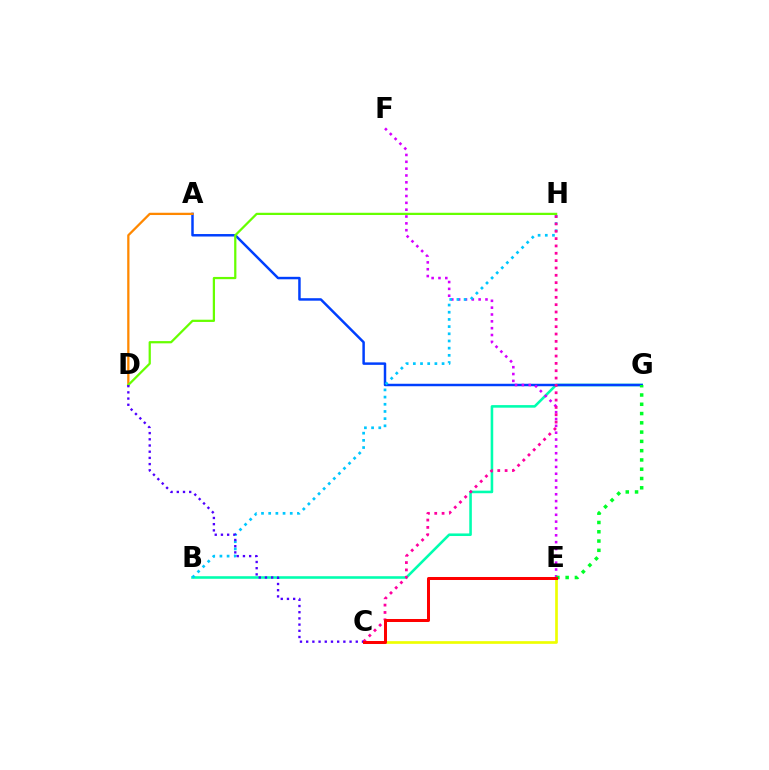{('B', 'G'): [{'color': '#00ffaf', 'line_style': 'solid', 'thickness': 1.86}], ('A', 'G'): [{'color': '#003fff', 'line_style': 'solid', 'thickness': 1.78}], ('E', 'F'): [{'color': '#d600ff', 'line_style': 'dotted', 'thickness': 1.86}], ('A', 'D'): [{'color': '#ff8800', 'line_style': 'solid', 'thickness': 1.64}], ('E', 'G'): [{'color': '#00ff27', 'line_style': 'dotted', 'thickness': 2.52}], ('B', 'H'): [{'color': '#00c7ff', 'line_style': 'dotted', 'thickness': 1.95}], ('C', 'H'): [{'color': '#ff00a0', 'line_style': 'dotted', 'thickness': 1.99}], ('D', 'H'): [{'color': '#66ff00', 'line_style': 'solid', 'thickness': 1.61}], ('C', 'D'): [{'color': '#4f00ff', 'line_style': 'dotted', 'thickness': 1.68}], ('C', 'E'): [{'color': '#eeff00', 'line_style': 'solid', 'thickness': 1.93}, {'color': '#ff0000', 'line_style': 'solid', 'thickness': 2.16}]}